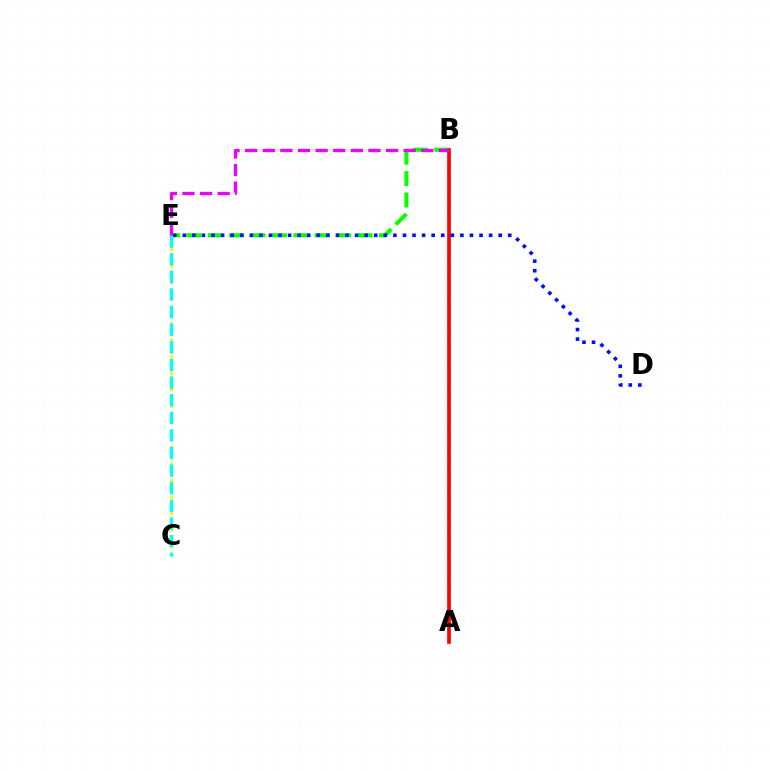{('B', 'E'): [{'color': '#08ff00', 'line_style': 'dashed', 'thickness': 2.91}, {'color': '#ee00ff', 'line_style': 'dashed', 'thickness': 2.39}], ('C', 'E'): [{'color': '#fcf500', 'line_style': 'dotted', 'thickness': 2.24}, {'color': '#00fff6', 'line_style': 'dashed', 'thickness': 2.39}], ('A', 'B'): [{'color': '#ff0000', 'line_style': 'solid', 'thickness': 2.64}], ('D', 'E'): [{'color': '#0010ff', 'line_style': 'dotted', 'thickness': 2.6}]}